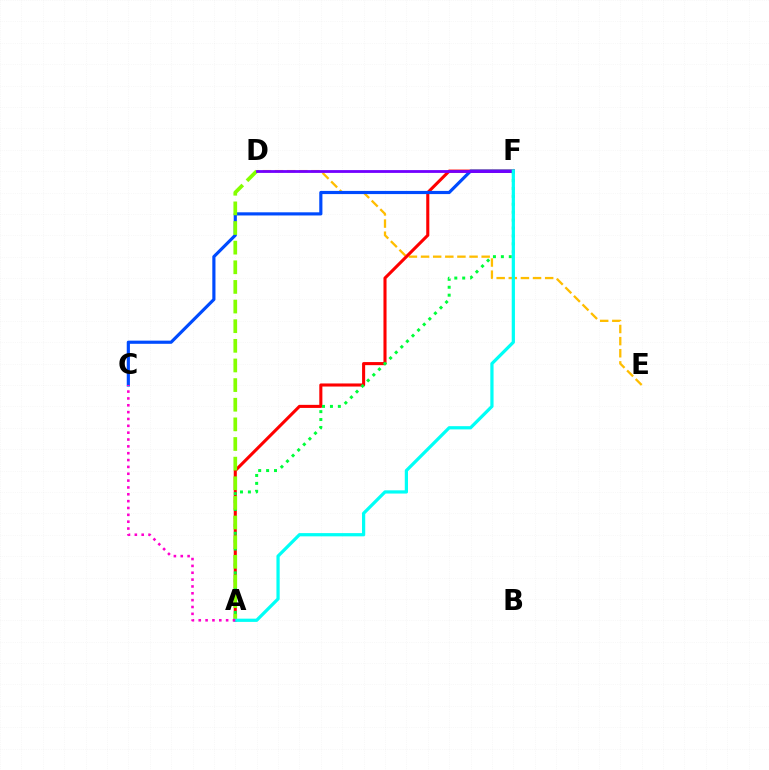{('D', 'E'): [{'color': '#ffbd00', 'line_style': 'dashed', 'thickness': 1.65}], ('A', 'F'): [{'color': '#ff0000', 'line_style': 'solid', 'thickness': 2.21}, {'color': '#00ff39', 'line_style': 'dotted', 'thickness': 2.15}, {'color': '#00fff6', 'line_style': 'solid', 'thickness': 2.33}], ('C', 'F'): [{'color': '#004bff', 'line_style': 'solid', 'thickness': 2.28}], ('A', 'D'): [{'color': '#84ff00', 'line_style': 'dashed', 'thickness': 2.67}], ('D', 'F'): [{'color': '#7200ff', 'line_style': 'solid', 'thickness': 2.02}], ('A', 'C'): [{'color': '#ff00cf', 'line_style': 'dotted', 'thickness': 1.86}]}